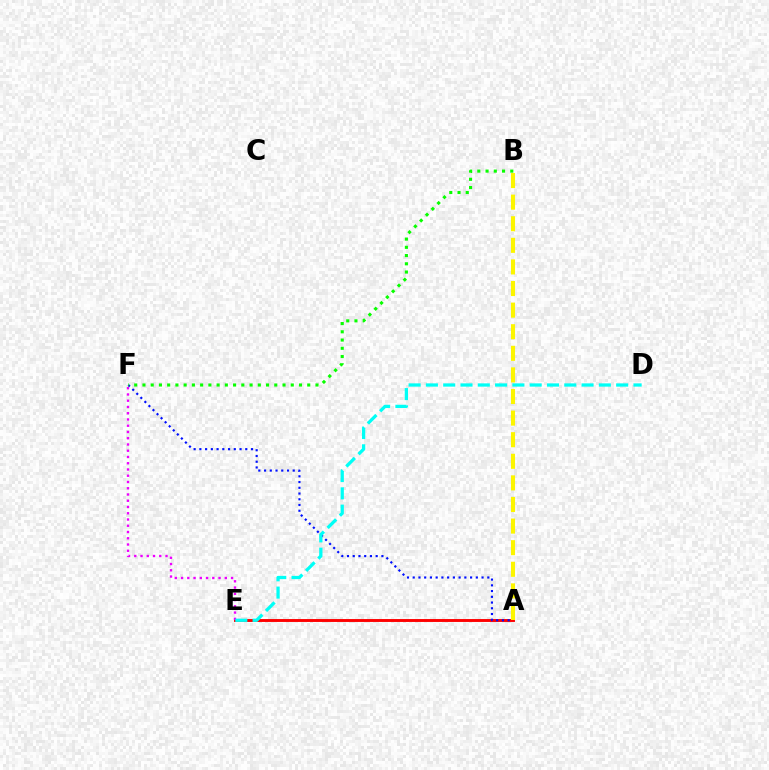{('A', 'E'): [{'color': '#ff0000', 'line_style': 'solid', 'thickness': 2.09}], ('E', 'F'): [{'color': '#ee00ff', 'line_style': 'dotted', 'thickness': 1.7}], ('A', 'F'): [{'color': '#0010ff', 'line_style': 'dotted', 'thickness': 1.56}], ('B', 'F'): [{'color': '#08ff00', 'line_style': 'dotted', 'thickness': 2.24}], ('A', 'B'): [{'color': '#fcf500', 'line_style': 'dashed', 'thickness': 2.93}], ('D', 'E'): [{'color': '#00fff6', 'line_style': 'dashed', 'thickness': 2.35}]}